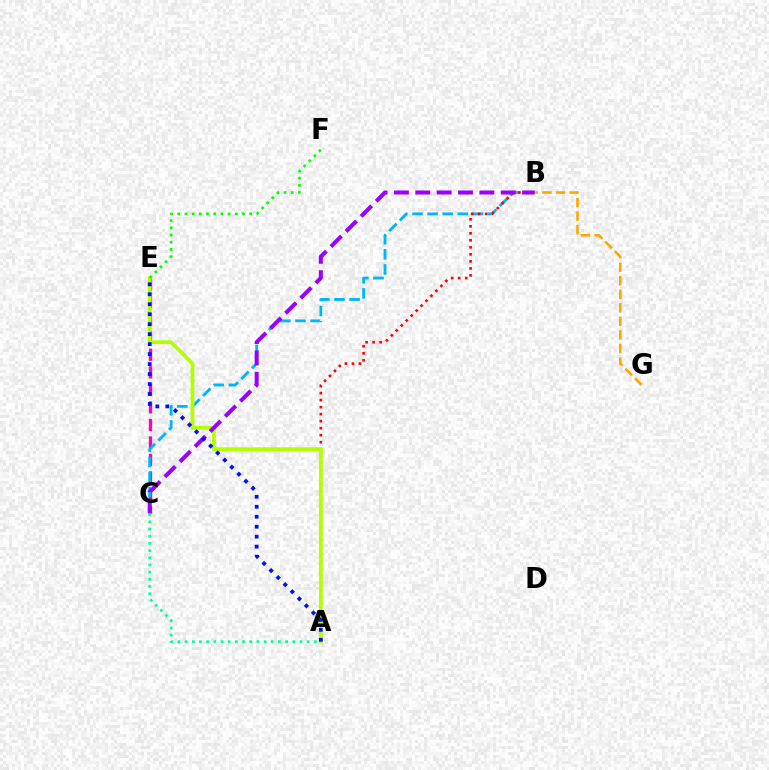{('C', 'E'): [{'color': '#ff00bd', 'line_style': 'dashed', 'thickness': 2.38}], ('B', 'C'): [{'color': '#00b5ff', 'line_style': 'dashed', 'thickness': 2.05}, {'color': '#9b00ff', 'line_style': 'dashed', 'thickness': 2.9}], ('A', 'B'): [{'color': '#ff0000', 'line_style': 'dotted', 'thickness': 1.9}], ('A', 'E'): [{'color': '#b3ff00', 'line_style': 'solid', 'thickness': 2.71}, {'color': '#0010ff', 'line_style': 'dotted', 'thickness': 2.71}], ('E', 'F'): [{'color': '#08ff00', 'line_style': 'dotted', 'thickness': 1.95}], ('B', 'G'): [{'color': '#ffa500', 'line_style': 'dashed', 'thickness': 1.84}], ('A', 'C'): [{'color': '#00ff9d', 'line_style': 'dotted', 'thickness': 1.95}]}